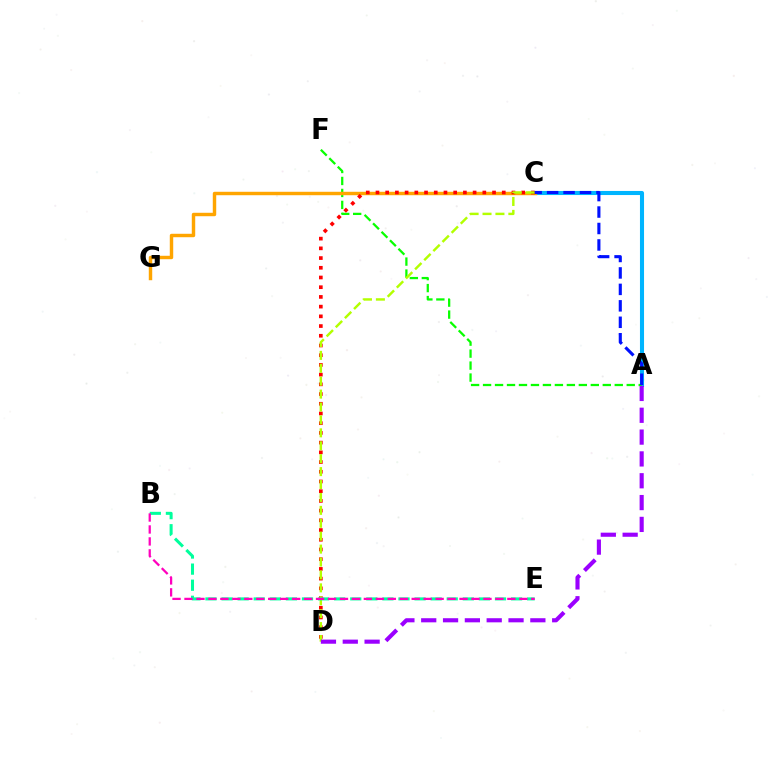{('A', 'C'): [{'color': '#00b5ff', 'line_style': 'solid', 'thickness': 2.93}, {'color': '#0010ff', 'line_style': 'dashed', 'thickness': 2.24}], ('A', 'F'): [{'color': '#08ff00', 'line_style': 'dashed', 'thickness': 1.63}], ('C', 'G'): [{'color': '#ffa500', 'line_style': 'solid', 'thickness': 2.48}], ('C', 'D'): [{'color': '#ff0000', 'line_style': 'dotted', 'thickness': 2.64}, {'color': '#b3ff00', 'line_style': 'dashed', 'thickness': 1.75}], ('B', 'E'): [{'color': '#00ff9d', 'line_style': 'dashed', 'thickness': 2.18}, {'color': '#ff00bd', 'line_style': 'dashed', 'thickness': 1.62}], ('A', 'D'): [{'color': '#9b00ff', 'line_style': 'dashed', 'thickness': 2.97}]}